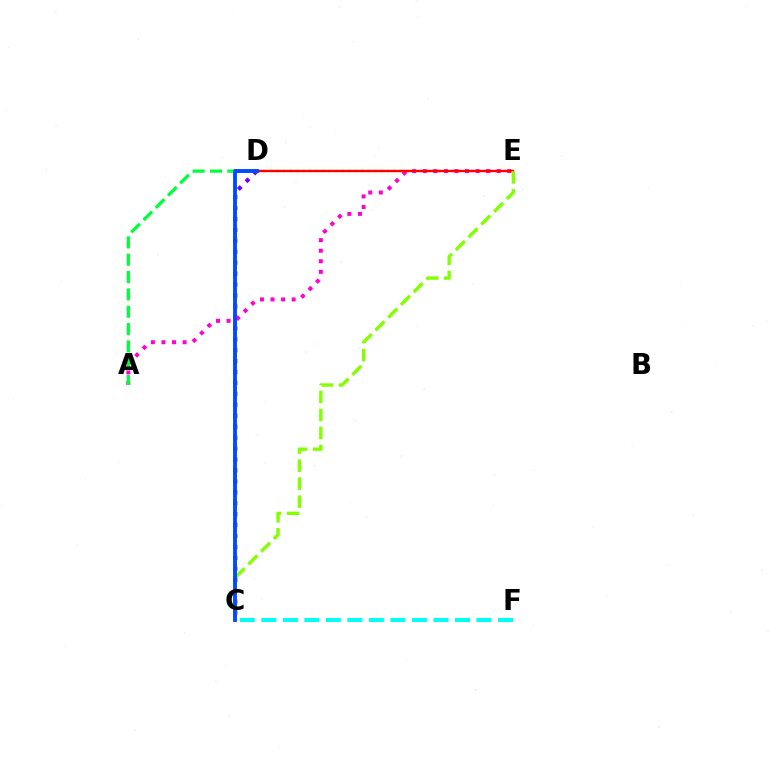{('C', 'D'): [{'color': '#7200ff', 'line_style': 'dotted', 'thickness': 2.97}, {'color': '#004bff', 'line_style': 'solid', 'thickness': 2.79}], ('D', 'E'): [{'color': '#ffbd00', 'line_style': 'dotted', 'thickness': 1.76}, {'color': '#ff0000', 'line_style': 'solid', 'thickness': 1.7}], ('A', 'E'): [{'color': '#ff00cf', 'line_style': 'dotted', 'thickness': 2.87}], ('A', 'D'): [{'color': '#00ff39', 'line_style': 'dashed', 'thickness': 2.35}], ('C', 'E'): [{'color': '#84ff00', 'line_style': 'dashed', 'thickness': 2.45}], ('C', 'F'): [{'color': '#00fff6', 'line_style': 'dashed', 'thickness': 2.92}]}